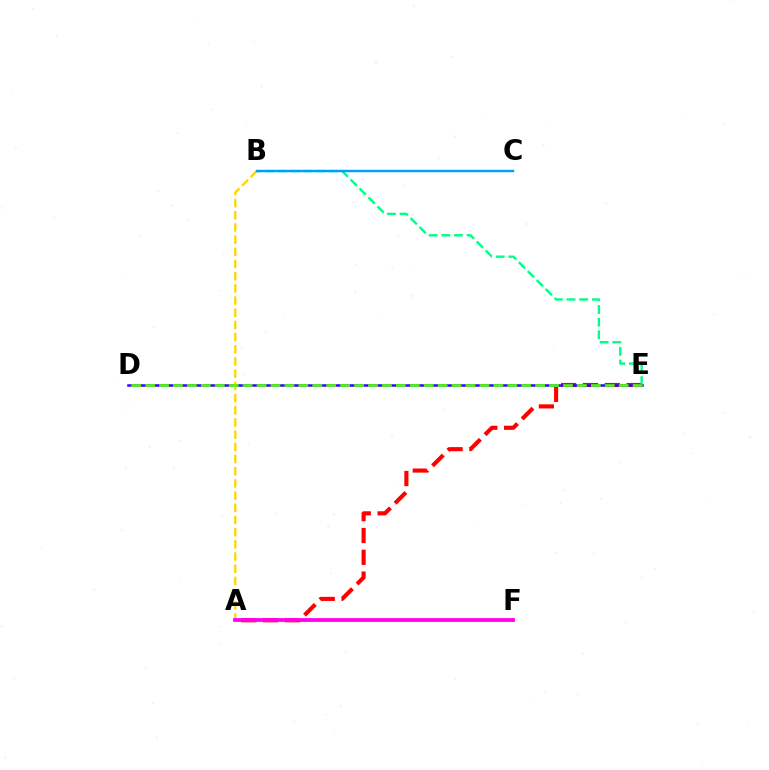{('A', 'E'): [{'color': '#ff0000', 'line_style': 'dashed', 'thickness': 2.96}], ('B', 'E'): [{'color': '#00ff86', 'line_style': 'dashed', 'thickness': 1.72}], ('D', 'E'): [{'color': '#3700ff', 'line_style': 'solid', 'thickness': 1.81}, {'color': '#4fff00', 'line_style': 'dashed', 'thickness': 1.89}], ('A', 'B'): [{'color': '#ffd500', 'line_style': 'dashed', 'thickness': 1.66}], ('A', 'F'): [{'color': '#ff00ed', 'line_style': 'solid', 'thickness': 2.72}], ('B', 'C'): [{'color': '#009eff', 'line_style': 'solid', 'thickness': 1.74}]}